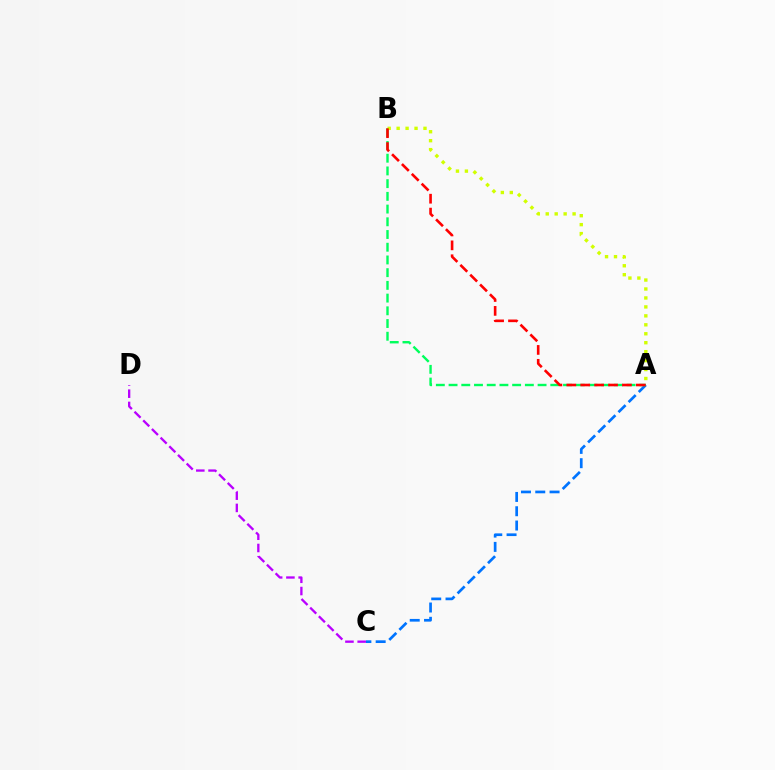{('A', 'C'): [{'color': '#0074ff', 'line_style': 'dashed', 'thickness': 1.94}], ('A', 'B'): [{'color': '#00ff5c', 'line_style': 'dashed', 'thickness': 1.73}, {'color': '#d1ff00', 'line_style': 'dotted', 'thickness': 2.43}, {'color': '#ff0000', 'line_style': 'dashed', 'thickness': 1.89}], ('C', 'D'): [{'color': '#b900ff', 'line_style': 'dashed', 'thickness': 1.67}]}